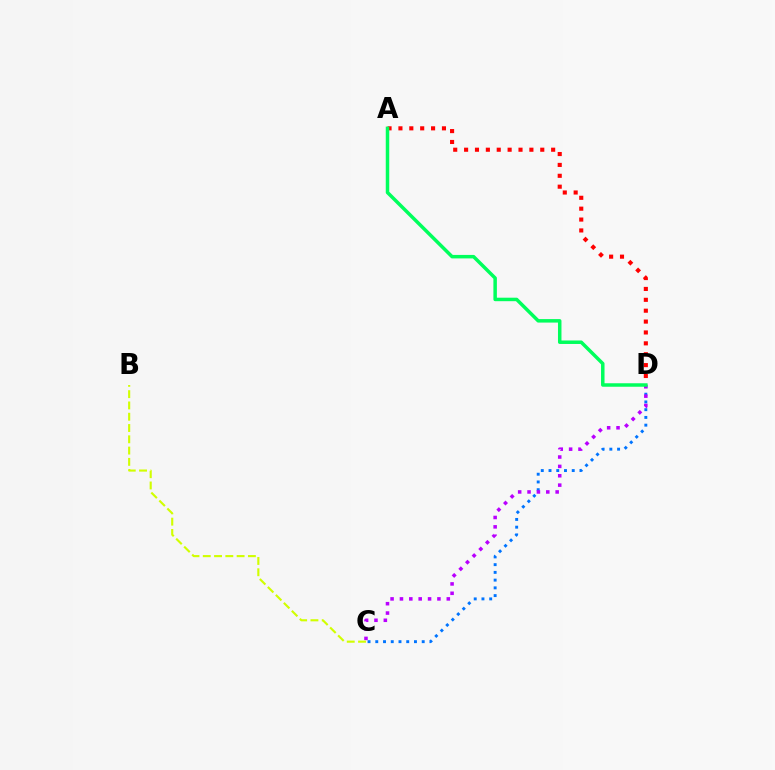{('C', 'D'): [{'color': '#0074ff', 'line_style': 'dotted', 'thickness': 2.1}, {'color': '#b900ff', 'line_style': 'dotted', 'thickness': 2.55}], ('A', 'D'): [{'color': '#ff0000', 'line_style': 'dotted', 'thickness': 2.96}, {'color': '#00ff5c', 'line_style': 'solid', 'thickness': 2.51}], ('B', 'C'): [{'color': '#d1ff00', 'line_style': 'dashed', 'thickness': 1.53}]}